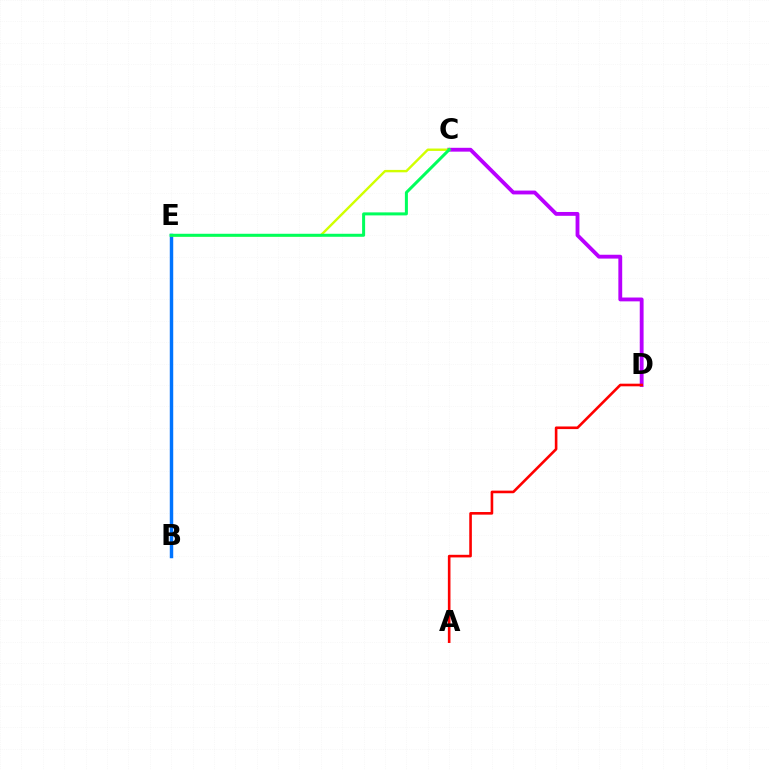{('B', 'E'): [{'color': '#0074ff', 'line_style': 'solid', 'thickness': 2.48}], ('C', 'D'): [{'color': '#b900ff', 'line_style': 'solid', 'thickness': 2.76}], ('A', 'D'): [{'color': '#ff0000', 'line_style': 'solid', 'thickness': 1.88}], ('C', 'E'): [{'color': '#d1ff00', 'line_style': 'solid', 'thickness': 1.73}, {'color': '#00ff5c', 'line_style': 'solid', 'thickness': 2.17}]}